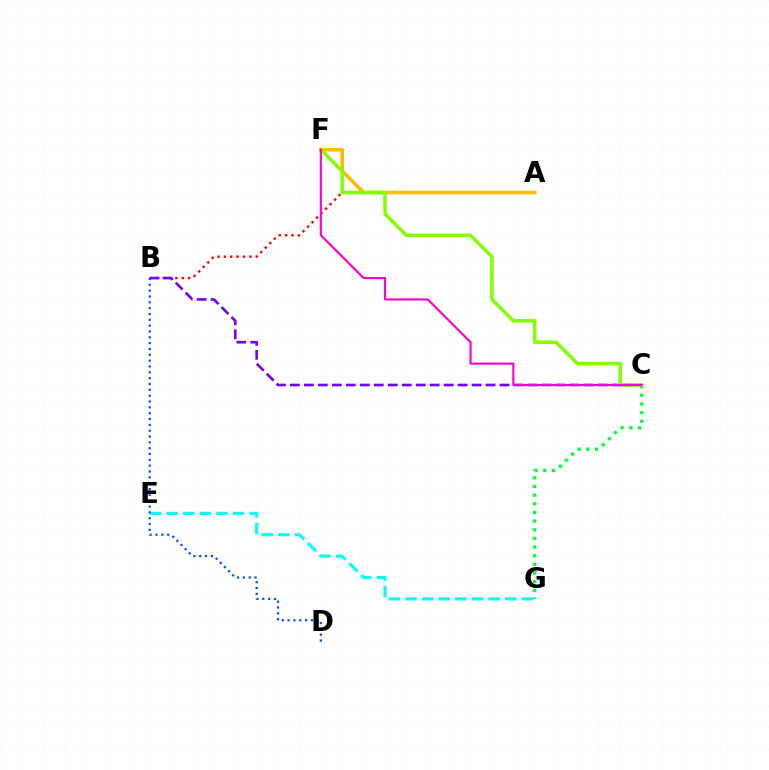{('E', 'G'): [{'color': '#00fff6', 'line_style': 'dashed', 'thickness': 2.26}], ('A', 'B'): [{'color': '#ff0000', 'line_style': 'dotted', 'thickness': 1.73}], ('B', 'C'): [{'color': '#7200ff', 'line_style': 'dashed', 'thickness': 1.9}], ('C', 'G'): [{'color': '#00ff39', 'line_style': 'dotted', 'thickness': 2.35}], ('A', 'F'): [{'color': '#ffbd00', 'line_style': 'solid', 'thickness': 2.63}], ('C', 'F'): [{'color': '#84ff00', 'line_style': 'solid', 'thickness': 2.54}, {'color': '#ff00cf', 'line_style': 'solid', 'thickness': 1.55}], ('B', 'D'): [{'color': '#004bff', 'line_style': 'dotted', 'thickness': 1.59}]}